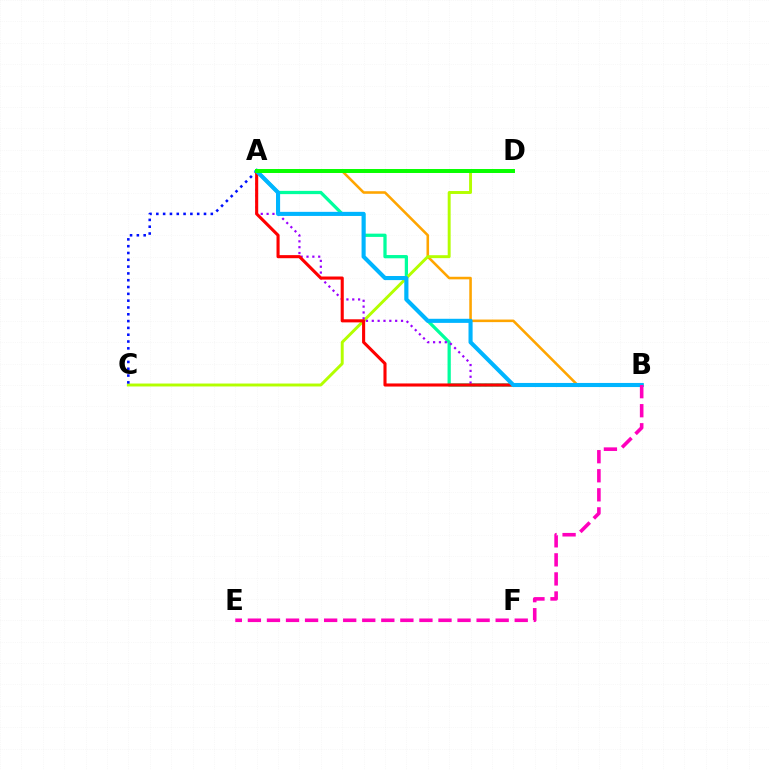{('A', 'B'): [{'color': '#00ff9d', 'line_style': 'solid', 'thickness': 2.34}, {'color': '#ffa500', 'line_style': 'solid', 'thickness': 1.85}, {'color': '#9b00ff', 'line_style': 'dotted', 'thickness': 1.59}, {'color': '#ff0000', 'line_style': 'solid', 'thickness': 2.23}, {'color': '#00b5ff', 'line_style': 'solid', 'thickness': 2.95}], ('C', 'D'): [{'color': '#b3ff00', 'line_style': 'solid', 'thickness': 2.11}], ('A', 'C'): [{'color': '#0010ff', 'line_style': 'dotted', 'thickness': 1.85}], ('A', 'D'): [{'color': '#08ff00', 'line_style': 'solid', 'thickness': 2.85}], ('B', 'E'): [{'color': '#ff00bd', 'line_style': 'dashed', 'thickness': 2.59}]}